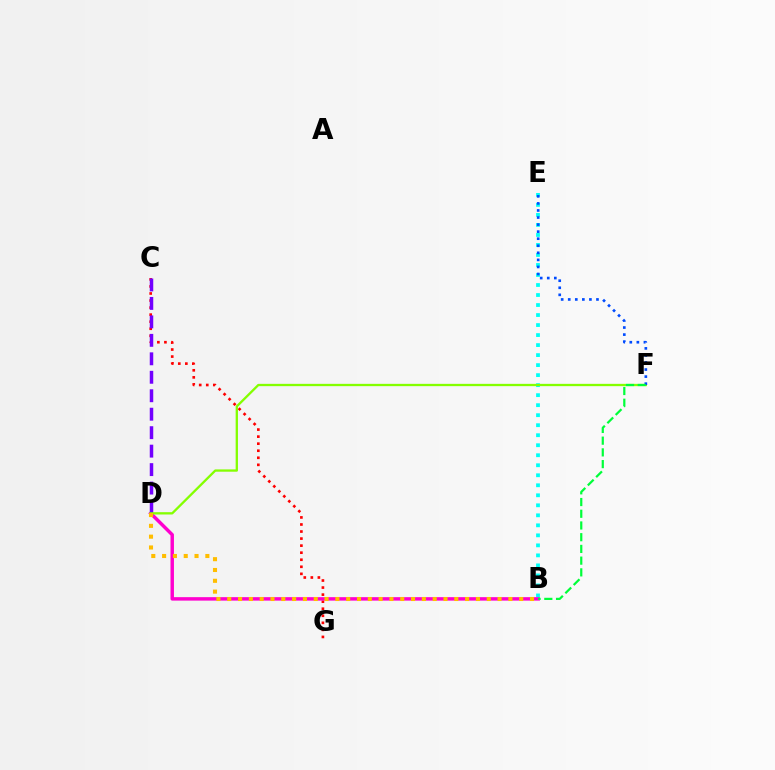{('B', 'E'): [{'color': '#00fff6', 'line_style': 'dotted', 'thickness': 2.72}], ('C', 'G'): [{'color': '#ff0000', 'line_style': 'dotted', 'thickness': 1.92}], ('B', 'D'): [{'color': '#ff00cf', 'line_style': 'solid', 'thickness': 2.49}, {'color': '#ffbd00', 'line_style': 'dotted', 'thickness': 2.94}], ('C', 'D'): [{'color': '#7200ff', 'line_style': 'dashed', 'thickness': 2.51}], ('D', 'F'): [{'color': '#84ff00', 'line_style': 'solid', 'thickness': 1.66}], ('E', 'F'): [{'color': '#004bff', 'line_style': 'dotted', 'thickness': 1.92}], ('B', 'F'): [{'color': '#00ff39', 'line_style': 'dashed', 'thickness': 1.59}]}